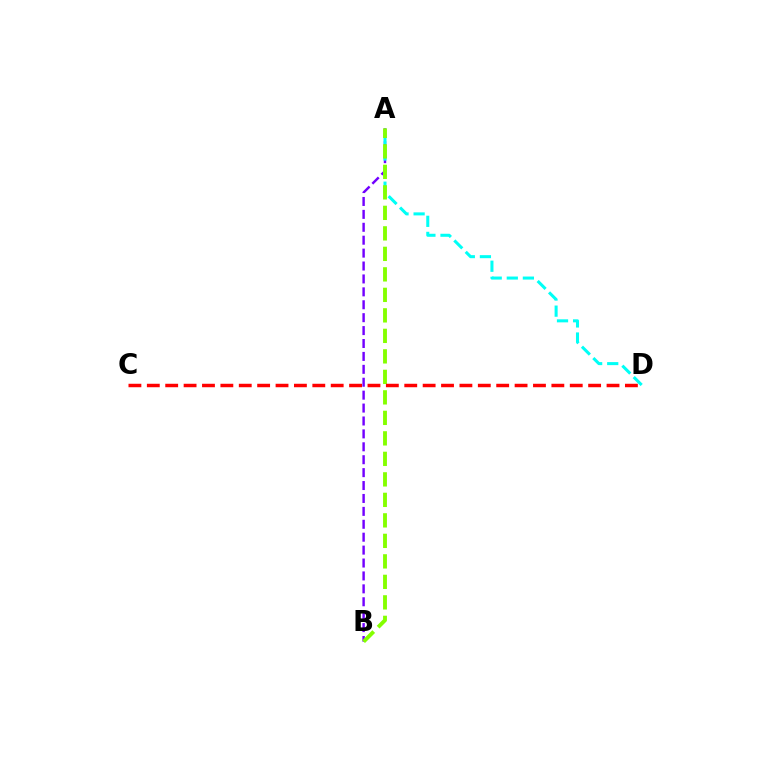{('A', 'B'): [{'color': '#7200ff', 'line_style': 'dashed', 'thickness': 1.75}, {'color': '#84ff00', 'line_style': 'dashed', 'thickness': 2.78}], ('A', 'D'): [{'color': '#00fff6', 'line_style': 'dashed', 'thickness': 2.19}], ('C', 'D'): [{'color': '#ff0000', 'line_style': 'dashed', 'thickness': 2.5}]}